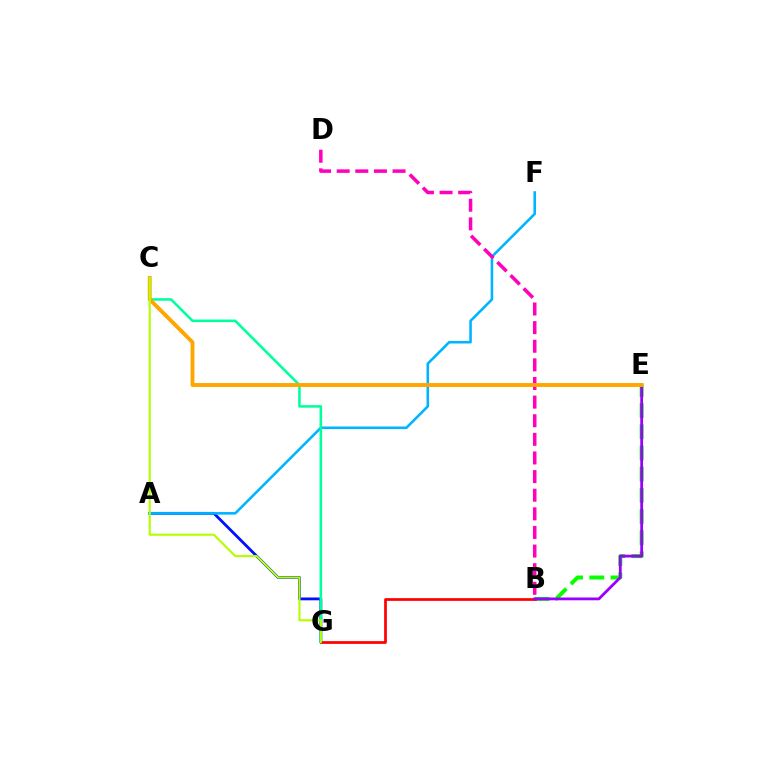{('B', 'E'): [{'color': '#08ff00', 'line_style': 'dashed', 'thickness': 2.88}, {'color': '#9b00ff', 'line_style': 'solid', 'thickness': 2.02}], ('B', 'G'): [{'color': '#ff0000', 'line_style': 'solid', 'thickness': 1.96}], ('A', 'G'): [{'color': '#0010ff', 'line_style': 'solid', 'thickness': 2.02}], ('A', 'F'): [{'color': '#00b5ff', 'line_style': 'solid', 'thickness': 1.86}], ('B', 'D'): [{'color': '#ff00bd', 'line_style': 'dashed', 'thickness': 2.53}], ('C', 'G'): [{'color': '#00ff9d', 'line_style': 'solid', 'thickness': 1.84}, {'color': '#b3ff00', 'line_style': 'solid', 'thickness': 1.54}], ('C', 'E'): [{'color': '#ffa500', 'line_style': 'solid', 'thickness': 2.8}]}